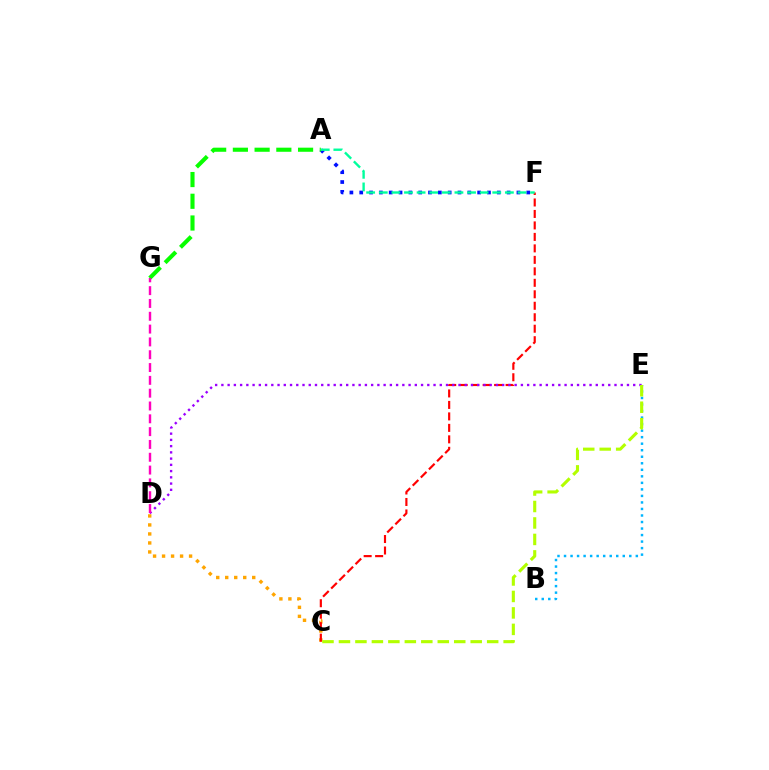{('A', 'F'): [{'color': '#0010ff', 'line_style': 'dotted', 'thickness': 2.67}, {'color': '#00ff9d', 'line_style': 'dashed', 'thickness': 1.71}], ('C', 'D'): [{'color': '#ffa500', 'line_style': 'dotted', 'thickness': 2.45}], ('B', 'E'): [{'color': '#00b5ff', 'line_style': 'dotted', 'thickness': 1.77}], ('C', 'F'): [{'color': '#ff0000', 'line_style': 'dashed', 'thickness': 1.56}], ('A', 'G'): [{'color': '#08ff00', 'line_style': 'dashed', 'thickness': 2.95}], ('D', 'E'): [{'color': '#9b00ff', 'line_style': 'dotted', 'thickness': 1.7}], ('D', 'G'): [{'color': '#ff00bd', 'line_style': 'dashed', 'thickness': 1.74}], ('C', 'E'): [{'color': '#b3ff00', 'line_style': 'dashed', 'thickness': 2.24}]}